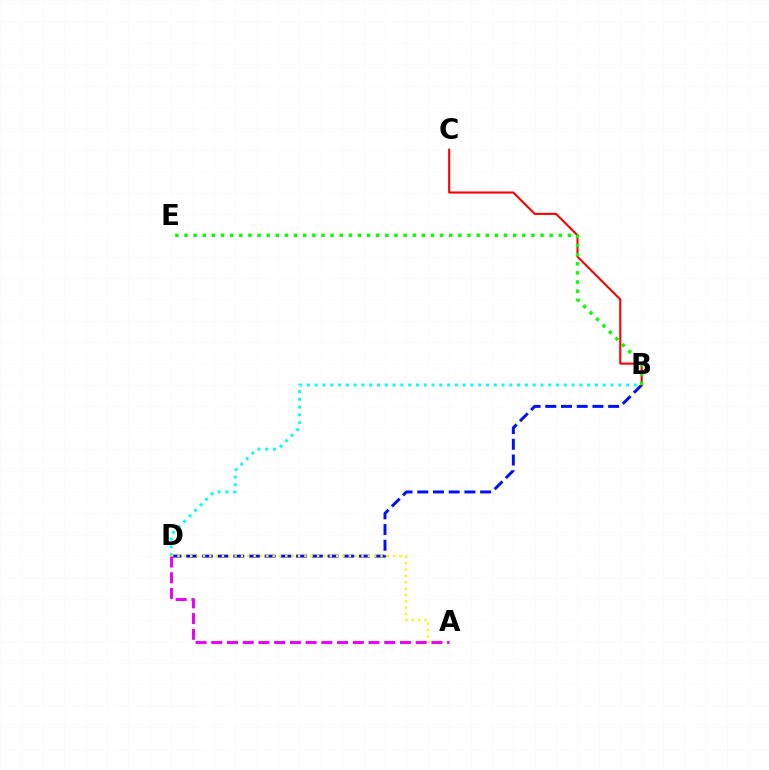{('B', 'D'): [{'color': '#0010ff', 'line_style': 'dashed', 'thickness': 2.13}, {'color': '#00fff6', 'line_style': 'dotted', 'thickness': 2.11}], ('B', 'C'): [{'color': '#ff0000', 'line_style': 'solid', 'thickness': 1.51}], ('B', 'E'): [{'color': '#08ff00', 'line_style': 'dotted', 'thickness': 2.48}], ('A', 'D'): [{'color': '#fcf500', 'line_style': 'dotted', 'thickness': 1.72}, {'color': '#ee00ff', 'line_style': 'dashed', 'thickness': 2.14}]}